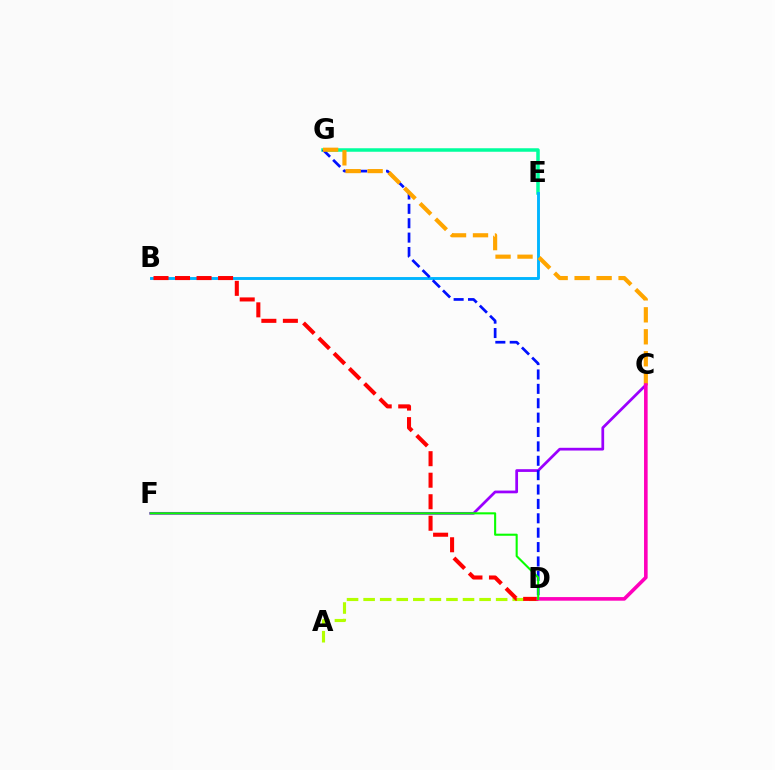{('A', 'D'): [{'color': '#b3ff00', 'line_style': 'dashed', 'thickness': 2.25}], ('E', 'G'): [{'color': '#00ff9d', 'line_style': 'solid', 'thickness': 2.52}], ('B', 'E'): [{'color': '#00b5ff', 'line_style': 'solid', 'thickness': 2.08}], ('C', 'F'): [{'color': '#9b00ff', 'line_style': 'solid', 'thickness': 1.97}], ('D', 'G'): [{'color': '#0010ff', 'line_style': 'dashed', 'thickness': 1.95}], ('B', 'D'): [{'color': '#ff0000', 'line_style': 'dashed', 'thickness': 2.92}], ('C', 'G'): [{'color': '#ffa500', 'line_style': 'dashed', 'thickness': 2.99}], ('C', 'D'): [{'color': '#ff00bd', 'line_style': 'solid', 'thickness': 2.6}], ('D', 'F'): [{'color': '#08ff00', 'line_style': 'solid', 'thickness': 1.5}]}